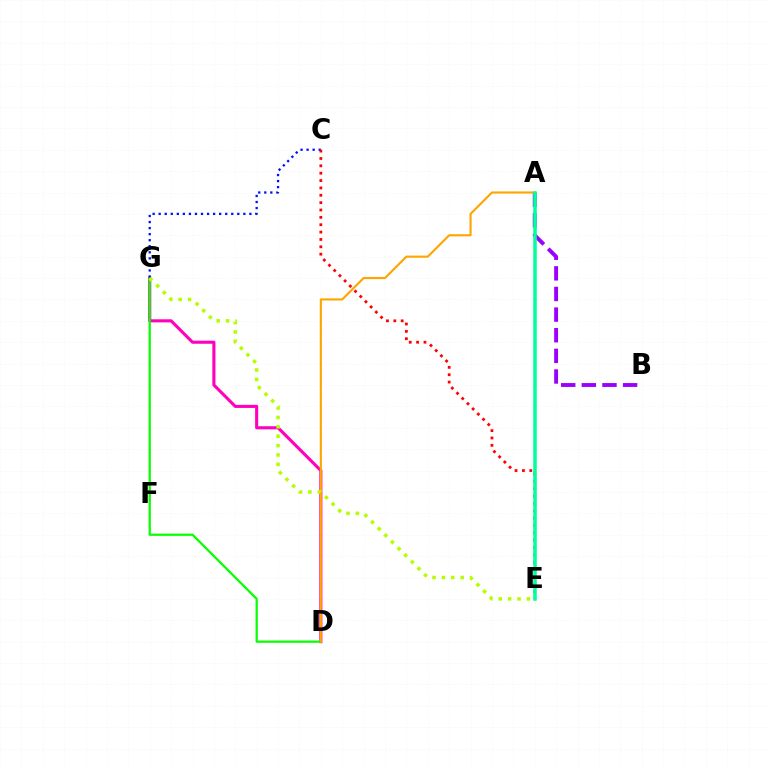{('A', 'B'): [{'color': '#9b00ff', 'line_style': 'dashed', 'thickness': 2.8}], ('D', 'G'): [{'color': '#ff00bd', 'line_style': 'solid', 'thickness': 2.23}, {'color': '#08ff00', 'line_style': 'solid', 'thickness': 1.61}], ('A', 'D'): [{'color': '#ffa500', 'line_style': 'solid', 'thickness': 1.53}], ('C', 'G'): [{'color': '#0010ff', 'line_style': 'dotted', 'thickness': 1.64}], ('A', 'E'): [{'color': '#00b5ff', 'line_style': 'dotted', 'thickness': 1.56}, {'color': '#00ff9d', 'line_style': 'solid', 'thickness': 2.52}], ('C', 'E'): [{'color': '#ff0000', 'line_style': 'dotted', 'thickness': 2.0}], ('E', 'G'): [{'color': '#b3ff00', 'line_style': 'dotted', 'thickness': 2.55}]}